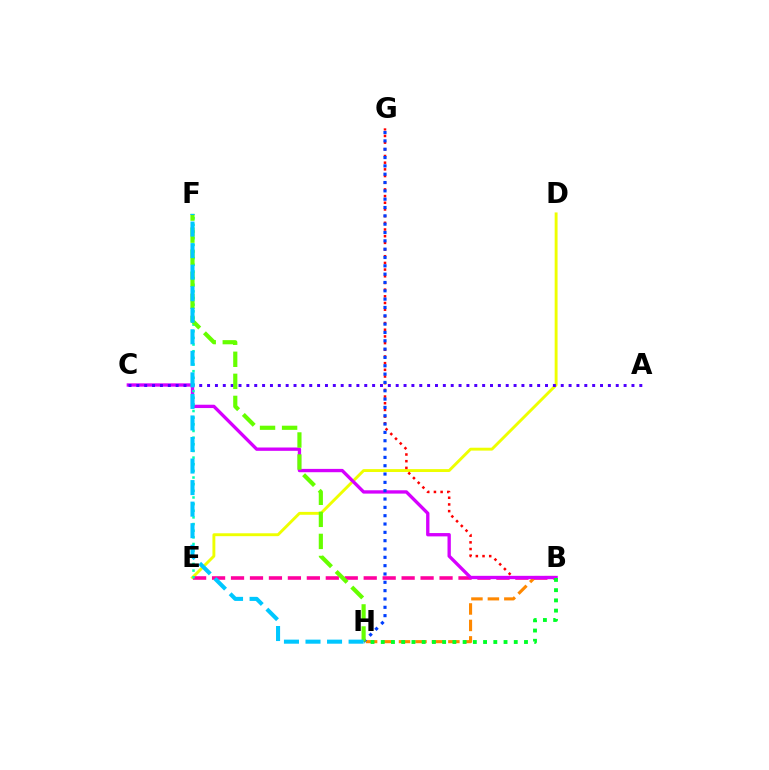{('D', 'E'): [{'color': '#eeff00', 'line_style': 'solid', 'thickness': 2.08}], ('B', 'H'): [{'color': '#ff8800', 'line_style': 'dashed', 'thickness': 2.24}, {'color': '#00ff27', 'line_style': 'dotted', 'thickness': 2.78}], ('B', 'G'): [{'color': '#ff0000', 'line_style': 'dotted', 'thickness': 1.82}], ('B', 'E'): [{'color': '#ff00a0', 'line_style': 'dashed', 'thickness': 2.58}], ('B', 'C'): [{'color': '#d600ff', 'line_style': 'solid', 'thickness': 2.4}], ('E', 'F'): [{'color': '#00ffaf', 'line_style': 'dotted', 'thickness': 1.81}], ('G', 'H'): [{'color': '#003fff', 'line_style': 'dotted', 'thickness': 2.26}], ('A', 'C'): [{'color': '#4f00ff', 'line_style': 'dotted', 'thickness': 2.14}], ('F', 'H'): [{'color': '#66ff00', 'line_style': 'dashed', 'thickness': 3.0}, {'color': '#00c7ff', 'line_style': 'dashed', 'thickness': 2.93}]}